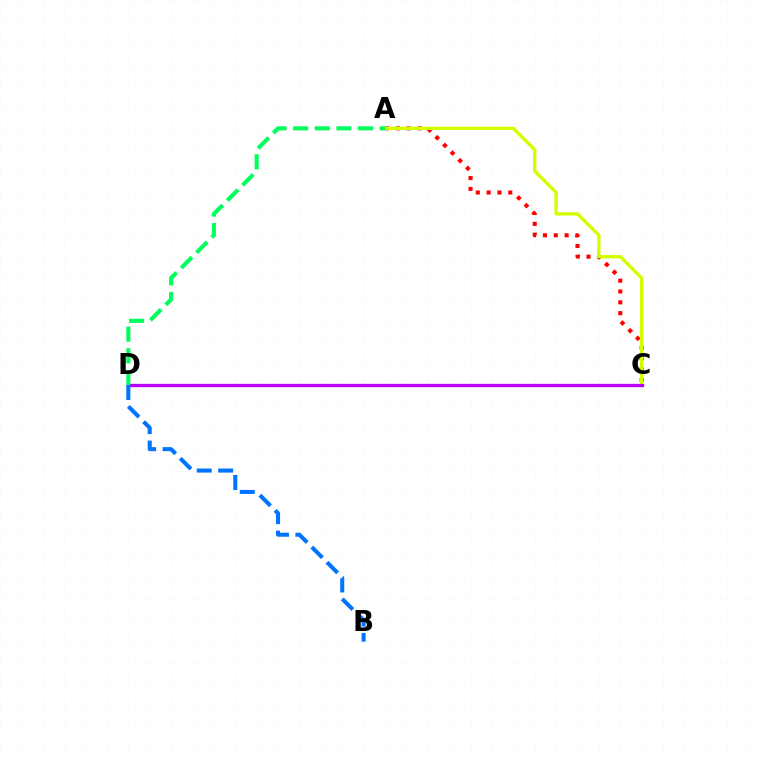{('A', 'C'): [{'color': '#ff0000', 'line_style': 'dotted', 'thickness': 2.94}, {'color': '#d1ff00', 'line_style': 'solid', 'thickness': 2.39}], ('C', 'D'): [{'color': '#b900ff', 'line_style': 'solid', 'thickness': 2.39}], ('A', 'D'): [{'color': '#00ff5c', 'line_style': 'dashed', 'thickness': 2.94}], ('B', 'D'): [{'color': '#0074ff', 'line_style': 'dashed', 'thickness': 2.92}]}